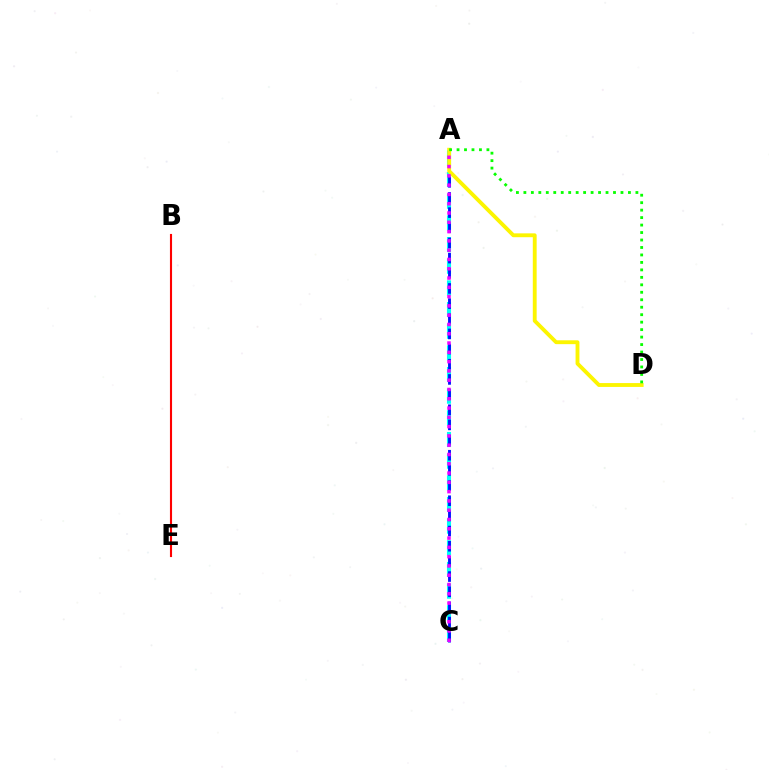{('A', 'C'): [{'color': '#00fff6', 'line_style': 'dashed', 'thickness': 2.94}, {'color': '#0010ff', 'line_style': 'dashed', 'thickness': 2.06}, {'color': '#ee00ff', 'line_style': 'dotted', 'thickness': 2.52}], ('B', 'E'): [{'color': '#ff0000', 'line_style': 'solid', 'thickness': 1.53}], ('A', 'D'): [{'color': '#fcf500', 'line_style': 'solid', 'thickness': 2.77}, {'color': '#08ff00', 'line_style': 'dotted', 'thickness': 2.03}]}